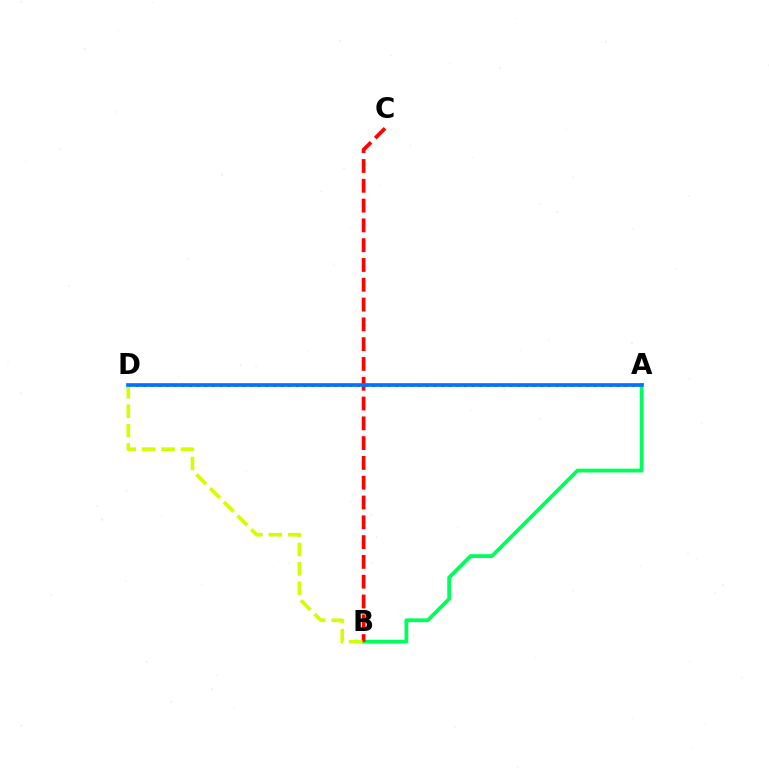{('A', 'D'): [{'color': '#b900ff', 'line_style': 'dotted', 'thickness': 2.07}, {'color': '#0074ff', 'line_style': 'solid', 'thickness': 2.66}], ('A', 'B'): [{'color': '#00ff5c', 'line_style': 'solid', 'thickness': 2.74}], ('B', 'C'): [{'color': '#ff0000', 'line_style': 'dashed', 'thickness': 2.69}], ('B', 'D'): [{'color': '#d1ff00', 'line_style': 'dashed', 'thickness': 2.64}]}